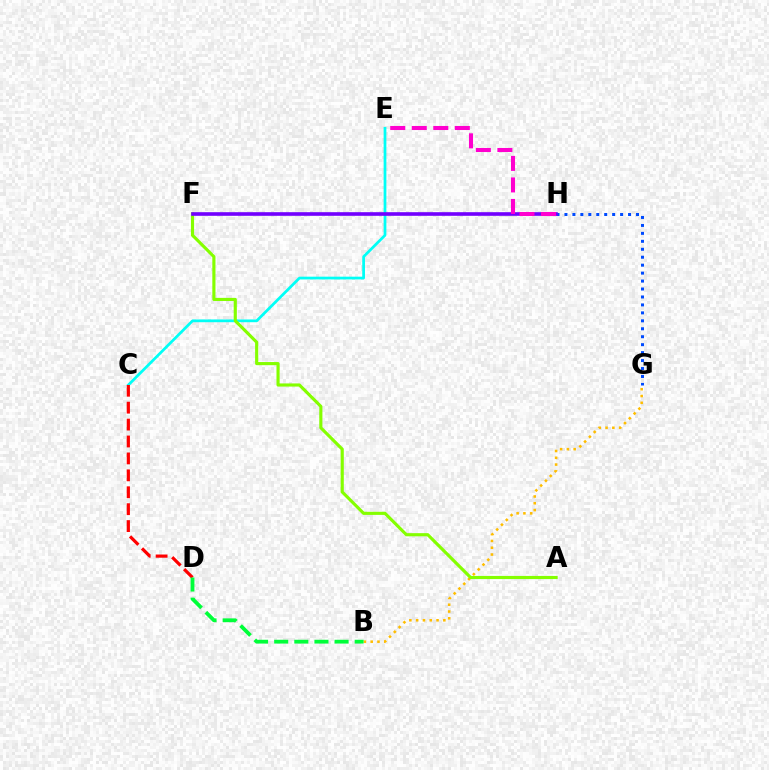{('G', 'H'): [{'color': '#004bff', 'line_style': 'dotted', 'thickness': 2.16}], ('C', 'E'): [{'color': '#00fff6', 'line_style': 'solid', 'thickness': 1.98}], ('B', 'G'): [{'color': '#ffbd00', 'line_style': 'dotted', 'thickness': 1.85}], ('C', 'D'): [{'color': '#ff0000', 'line_style': 'dashed', 'thickness': 2.3}], ('A', 'F'): [{'color': '#84ff00', 'line_style': 'solid', 'thickness': 2.26}], ('F', 'H'): [{'color': '#7200ff', 'line_style': 'solid', 'thickness': 2.61}], ('B', 'D'): [{'color': '#00ff39', 'line_style': 'dashed', 'thickness': 2.73}], ('E', 'H'): [{'color': '#ff00cf', 'line_style': 'dashed', 'thickness': 2.92}]}